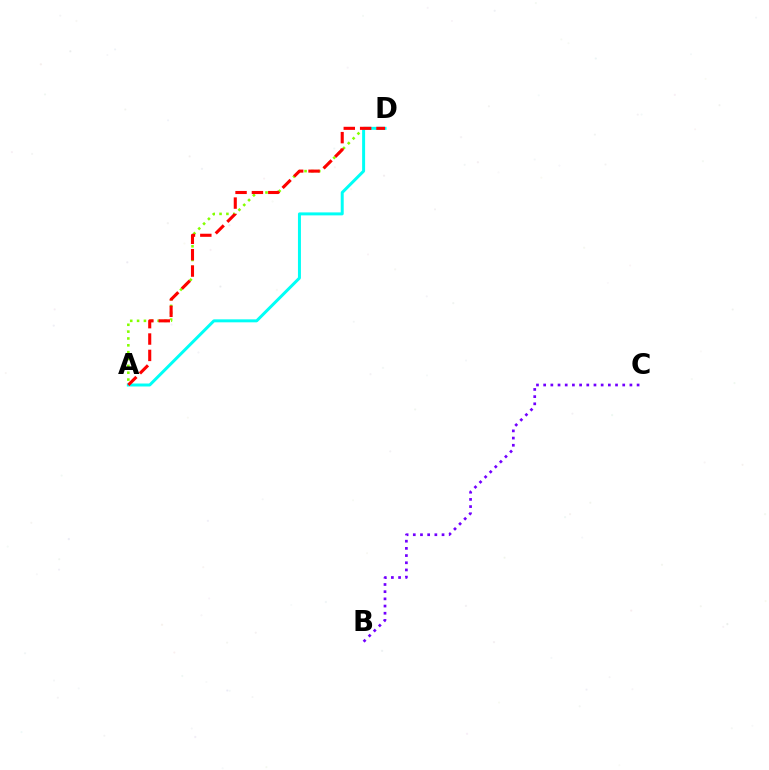{('A', 'D'): [{'color': '#84ff00', 'line_style': 'dotted', 'thickness': 1.86}, {'color': '#00fff6', 'line_style': 'solid', 'thickness': 2.15}, {'color': '#ff0000', 'line_style': 'dashed', 'thickness': 2.22}], ('B', 'C'): [{'color': '#7200ff', 'line_style': 'dotted', 'thickness': 1.95}]}